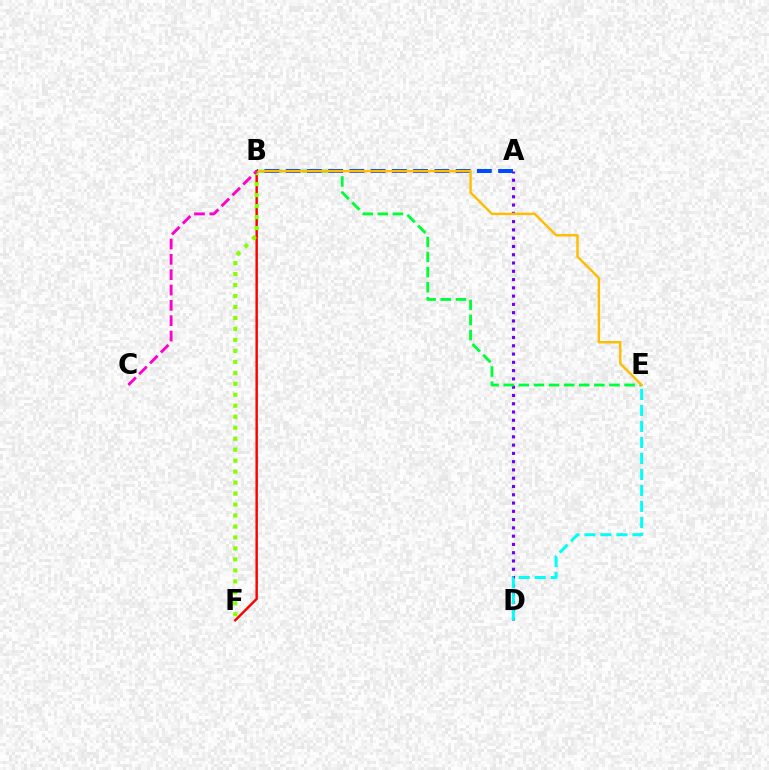{('A', 'D'): [{'color': '#7200ff', 'line_style': 'dotted', 'thickness': 2.25}], ('B', 'E'): [{'color': '#00ff39', 'line_style': 'dashed', 'thickness': 2.05}, {'color': '#ffbd00', 'line_style': 'solid', 'thickness': 1.75}], ('A', 'B'): [{'color': '#004bff', 'line_style': 'dashed', 'thickness': 2.89}], ('B', 'F'): [{'color': '#ff0000', 'line_style': 'solid', 'thickness': 1.76}, {'color': '#84ff00', 'line_style': 'dotted', 'thickness': 2.98}], ('B', 'C'): [{'color': '#ff00cf', 'line_style': 'dashed', 'thickness': 2.08}], ('D', 'E'): [{'color': '#00fff6', 'line_style': 'dashed', 'thickness': 2.17}]}